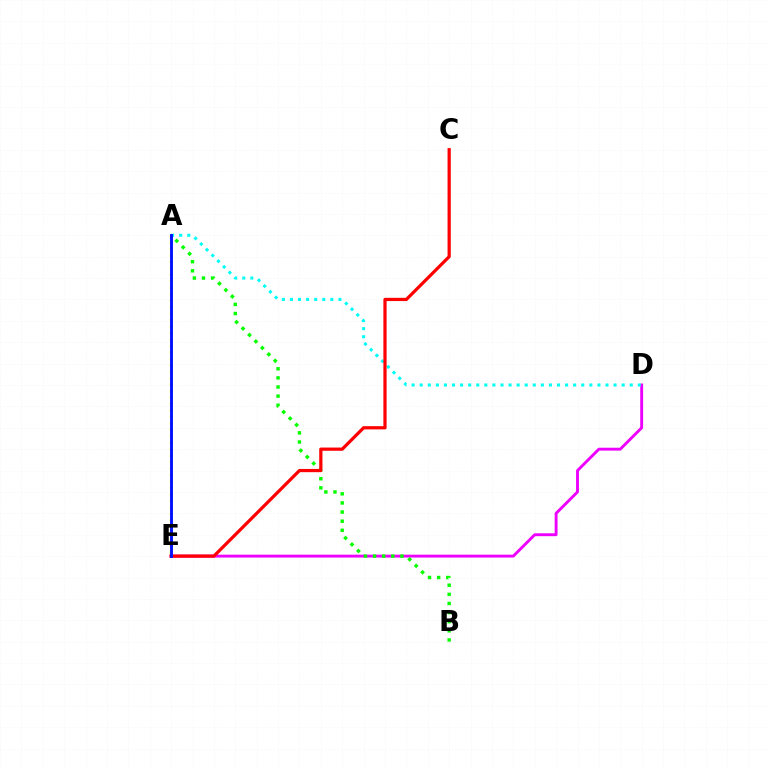{('D', 'E'): [{'color': '#ee00ff', 'line_style': 'solid', 'thickness': 2.08}], ('A', 'E'): [{'color': '#fcf500', 'line_style': 'dotted', 'thickness': 1.75}, {'color': '#0010ff', 'line_style': 'solid', 'thickness': 2.08}], ('A', 'D'): [{'color': '#00fff6', 'line_style': 'dotted', 'thickness': 2.19}], ('A', 'B'): [{'color': '#08ff00', 'line_style': 'dotted', 'thickness': 2.48}], ('C', 'E'): [{'color': '#ff0000', 'line_style': 'solid', 'thickness': 2.32}]}